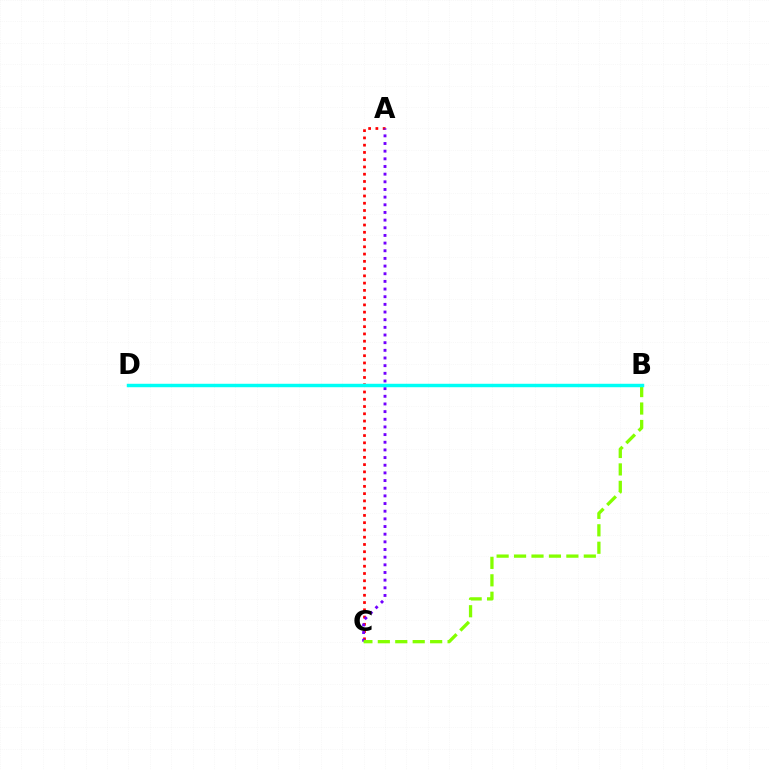{('A', 'C'): [{'color': '#ff0000', 'line_style': 'dotted', 'thickness': 1.97}, {'color': '#7200ff', 'line_style': 'dotted', 'thickness': 2.08}], ('B', 'C'): [{'color': '#84ff00', 'line_style': 'dashed', 'thickness': 2.37}], ('B', 'D'): [{'color': '#00fff6', 'line_style': 'solid', 'thickness': 2.48}]}